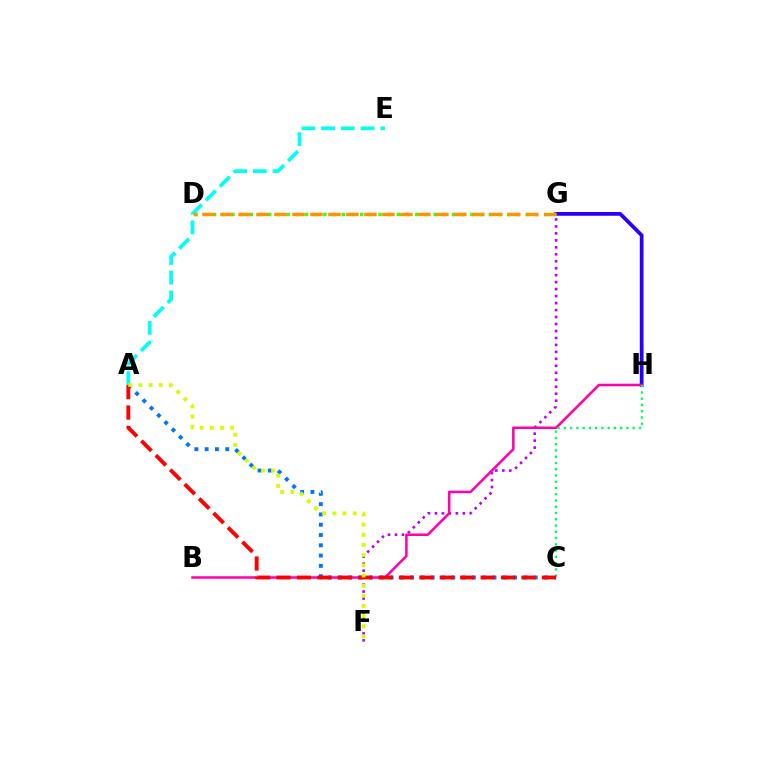{('F', 'G'): [{'color': '#b900ff', 'line_style': 'dotted', 'thickness': 1.89}], ('G', 'H'): [{'color': '#2500ff', 'line_style': 'solid', 'thickness': 2.7}], ('A', 'E'): [{'color': '#00fff6', 'line_style': 'dashed', 'thickness': 2.68}], ('A', 'C'): [{'color': '#0074ff', 'line_style': 'dotted', 'thickness': 2.8}, {'color': '#ff0000', 'line_style': 'dashed', 'thickness': 2.77}], ('D', 'G'): [{'color': '#3dff00', 'line_style': 'dotted', 'thickness': 2.5}, {'color': '#ff9400', 'line_style': 'dashed', 'thickness': 2.44}], ('B', 'H'): [{'color': '#ff00ac', 'line_style': 'solid', 'thickness': 1.82}], ('C', 'H'): [{'color': '#00ff5c', 'line_style': 'dotted', 'thickness': 1.7}], ('A', 'F'): [{'color': '#d1ff00', 'line_style': 'dotted', 'thickness': 2.76}]}